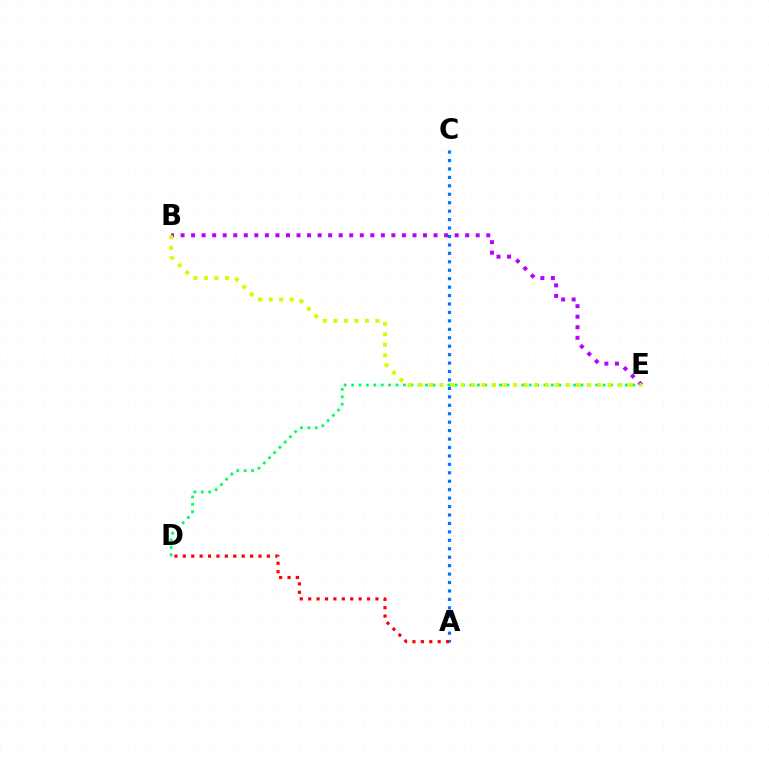{('B', 'E'): [{'color': '#b900ff', 'line_style': 'dotted', 'thickness': 2.86}, {'color': '#d1ff00', 'line_style': 'dotted', 'thickness': 2.86}], ('D', 'E'): [{'color': '#00ff5c', 'line_style': 'dotted', 'thickness': 2.01}], ('A', 'C'): [{'color': '#0074ff', 'line_style': 'dotted', 'thickness': 2.29}], ('A', 'D'): [{'color': '#ff0000', 'line_style': 'dotted', 'thickness': 2.28}]}